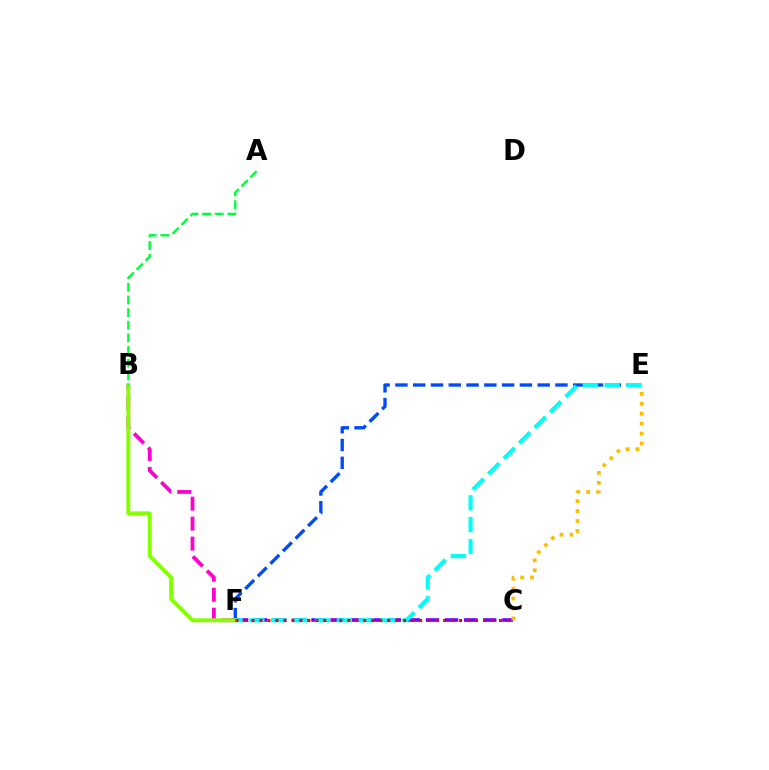{('C', 'F'): [{'color': '#7200ff', 'line_style': 'dashed', 'thickness': 2.59}, {'color': '#ff0000', 'line_style': 'dotted', 'thickness': 2.17}], ('E', 'F'): [{'color': '#004bff', 'line_style': 'dashed', 'thickness': 2.42}, {'color': '#00fff6', 'line_style': 'dashed', 'thickness': 2.97}], ('B', 'F'): [{'color': '#ff00cf', 'line_style': 'dashed', 'thickness': 2.72}, {'color': '#84ff00', 'line_style': 'solid', 'thickness': 2.83}], ('C', 'E'): [{'color': '#ffbd00', 'line_style': 'dotted', 'thickness': 2.7}], ('A', 'B'): [{'color': '#00ff39', 'line_style': 'dashed', 'thickness': 1.72}]}